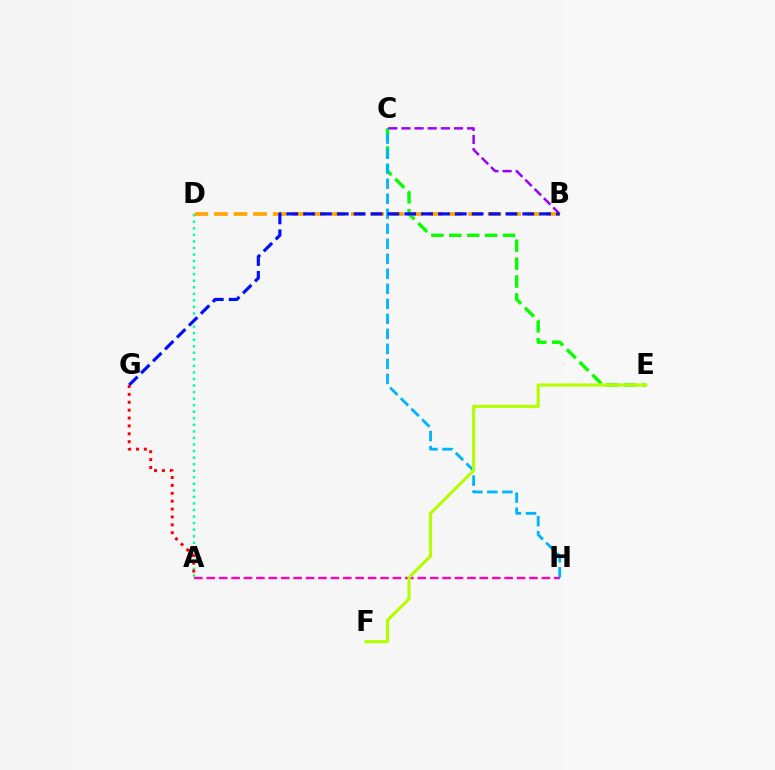{('C', 'E'): [{'color': '#08ff00', 'line_style': 'dashed', 'thickness': 2.44}], ('A', 'H'): [{'color': '#ff00bd', 'line_style': 'dashed', 'thickness': 1.69}], ('B', 'C'): [{'color': '#9b00ff', 'line_style': 'dashed', 'thickness': 1.78}], ('C', 'H'): [{'color': '#00b5ff', 'line_style': 'dashed', 'thickness': 2.04}], ('A', 'D'): [{'color': '#00ff9d', 'line_style': 'dotted', 'thickness': 1.78}], ('B', 'D'): [{'color': '#ffa500', 'line_style': 'dashed', 'thickness': 2.65}], ('E', 'F'): [{'color': '#b3ff00', 'line_style': 'solid', 'thickness': 2.25}], ('B', 'G'): [{'color': '#0010ff', 'line_style': 'dashed', 'thickness': 2.29}], ('A', 'G'): [{'color': '#ff0000', 'line_style': 'dotted', 'thickness': 2.14}]}